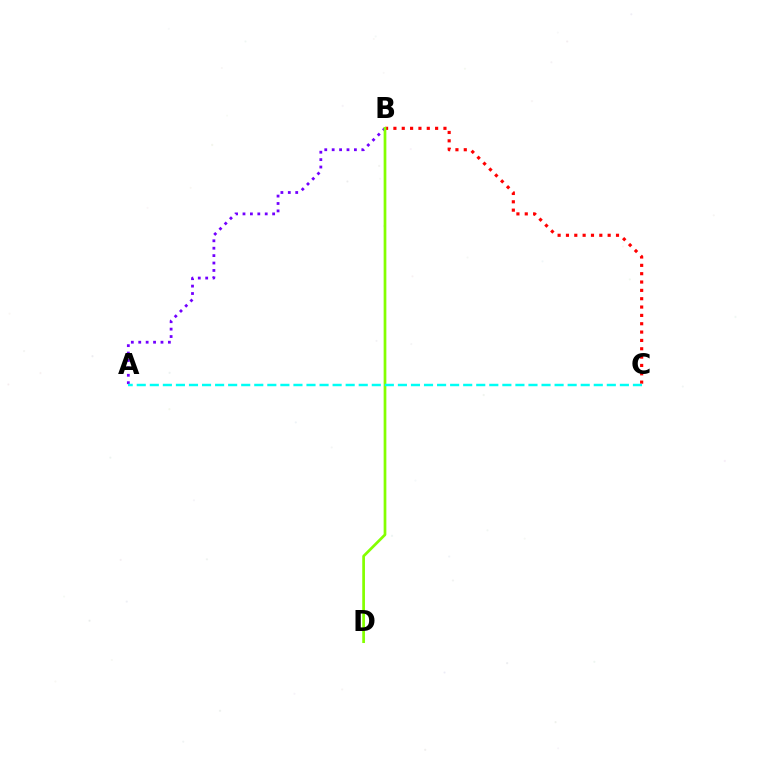{('A', 'B'): [{'color': '#7200ff', 'line_style': 'dotted', 'thickness': 2.01}], ('B', 'C'): [{'color': '#ff0000', 'line_style': 'dotted', 'thickness': 2.27}], ('B', 'D'): [{'color': '#84ff00', 'line_style': 'solid', 'thickness': 1.96}], ('A', 'C'): [{'color': '#00fff6', 'line_style': 'dashed', 'thickness': 1.77}]}